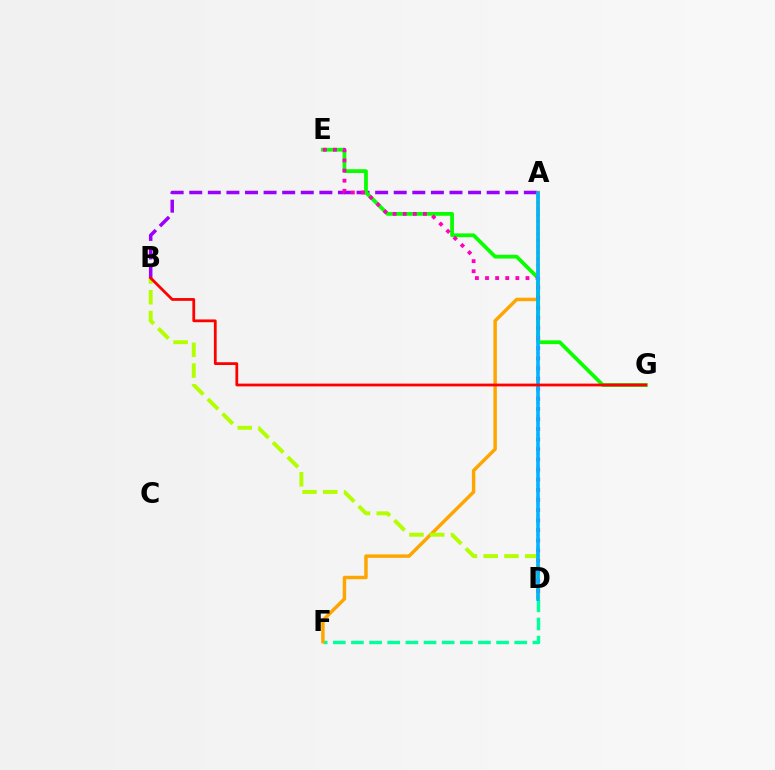{('D', 'F'): [{'color': '#00ff9d', 'line_style': 'dashed', 'thickness': 2.46}], ('A', 'F'): [{'color': '#ffa500', 'line_style': 'solid', 'thickness': 2.48}], ('A', 'B'): [{'color': '#9b00ff', 'line_style': 'dashed', 'thickness': 2.53}], ('B', 'D'): [{'color': '#b3ff00', 'line_style': 'dashed', 'thickness': 2.82}], ('A', 'D'): [{'color': '#0010ff', 'line_style': 'dotted', 'thickness': 1.71}, {'color': '#00b5ff', 'line_style': 'solid', 'thickness': 2.59}], ('E', 'G'): [{'color': '#08ff00', 'line_style': 'solid', 'thickness': 2.7}], ('D', 'E'): [{'color': '#ff00bd', 'line_style': 'dotted', 'thickness': 2.75}], ('B', 'G'): [{'color': '#ff0000', 'line_style': 'solid', 'thickness': 2.0}]}